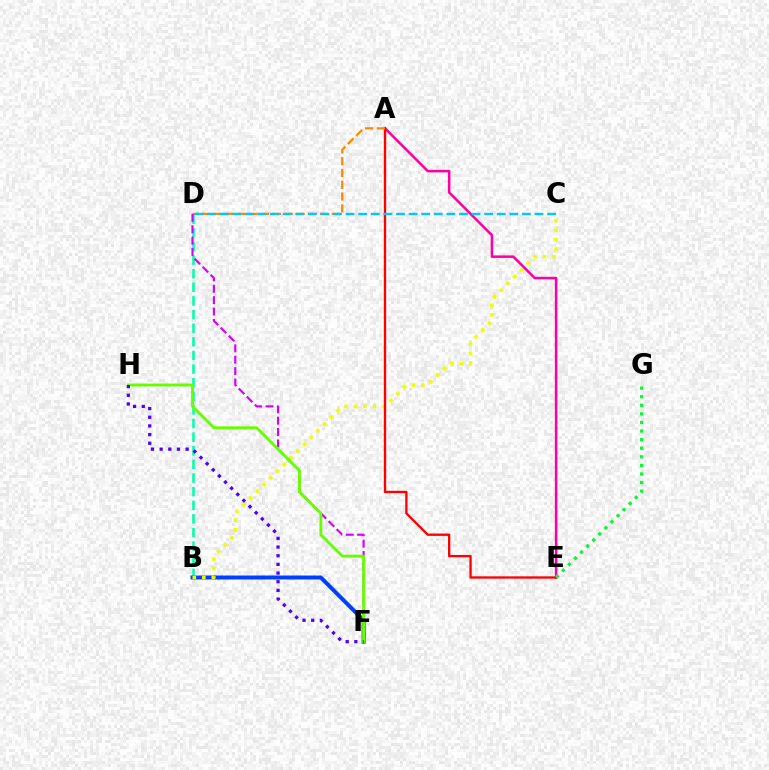{('B', 'D'): [{'color': '#00ffaf', 'line_style': 'dashed', 'thickness': 1.85}], ('B', 'F'): [{'color': '#003fff', 'line_style': 'solid', 'thickness': 2.86}], ('B', 'C'): [{'color': '#eeff00', 'line_style': 'dotted', 'thickness': 2.59}], ('A', 'E'): [{'color': '#ff00a0', 'line_style': 'solid', 'thickness': 1.82}, {'color': '#ff0000', 'line_style': 'solid', 'thickness': 1.67}], ('A', 'D'): [{'color': '#ff8800', 'line_style': 'dashed', 'thickness': 1.6}], ('C', 'D'): [{'color': '#00c7ff', 'line_style': 'dashed', 'thickness': 1.71}], ('E', 'G'): [{'color': '#00ff27', 'line_style': 'dotted', 'thickness': 2.33}], ('D', 'F'): [{'color': '#d600ff', 'line_style': 'dashed', 'thickness': 1.55}], ('F', 'H'): [{'color': '#66ff00', 'line_style': 'solid', 'thickness': 2.06}, {'color': '#4f00ff', 'line_style': 'dotted', 'thickness': 2.35}]}